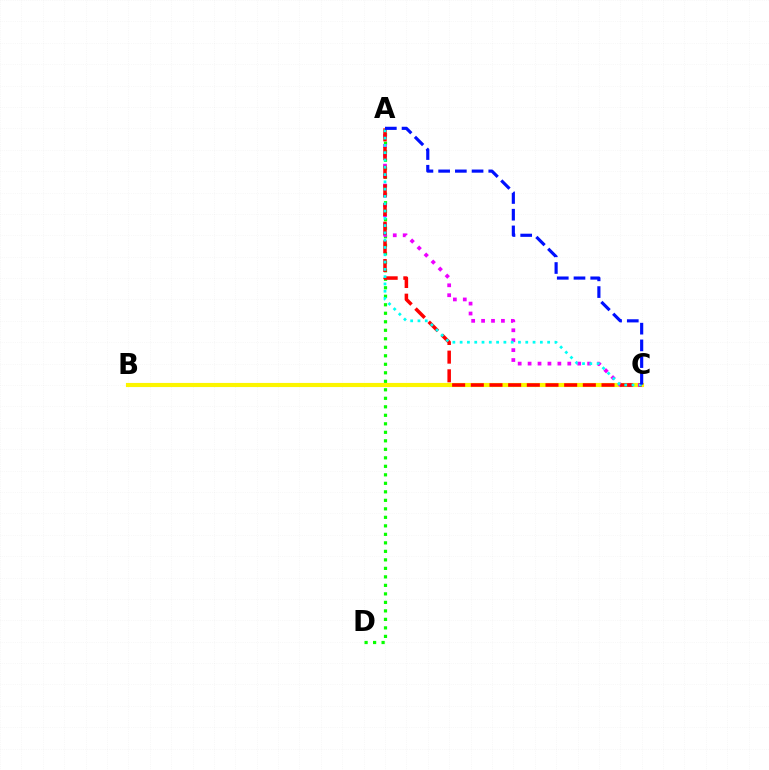{('B', 'C'): [{'color': '#fcf500', 'line_style': 'solid', 'thickness': 2.96}], ('A', 'D'): [{'color': '#08ff00', 'line_style': 'dotted', 'thickness': 2.31}], ('A', 'C'): [{'color': '#ee00ff', 'line_style': 'dotted', 'thickness': 2.7}, {'color': '#ff0000', 'line_style': 'dashed', 'thickness': 2.54}, {'color': '#00fff6', 'line_style': 'dotted', 'thickness': 1.98}, {'color': '#0010ff', 'line_style': 'dashed', 'thickness': 2.27}]}